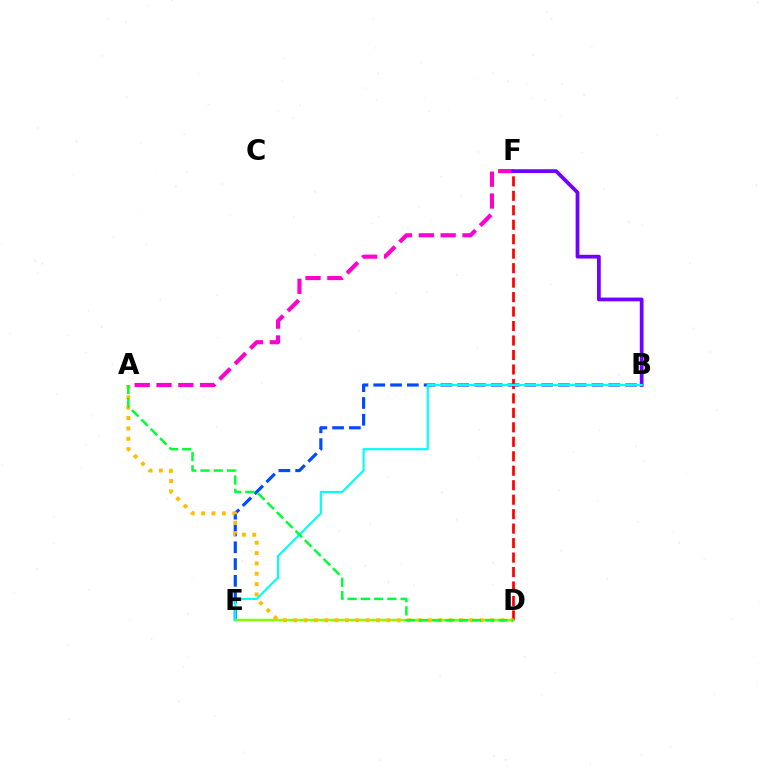{('B', 'E'): [{'color': '#004bff', 'line_style': 'dashed', 'thickness': 2.28}, {'color': '#00fff6', 'line_style': 'solid', 'thickness': 1.55}], ('D', 'F'): [{'color': '#ff0000', 'line_style': 'dashed', 'thickness': 1.97}], ('D', 'E'): [{'color': '#84ff00', 'line_style': 'solid', 'thickness': 1.77}], ('A', 'D'): [{'color': '#ffbd00', 'line_style': 'dotted', 'thickness': 2.82}, {'color': '#00ff39', 'line_style': 'dashed', 'thickness': 1.8}], ('A', 'F'): [{'color': '#ff00cf', 'line_style': 'dashed', 'thickness': 2.97}], ('B', 'F'): [{'color': '#7200ff', 'line_style': 'solid', 'thickness': 2.7}]}